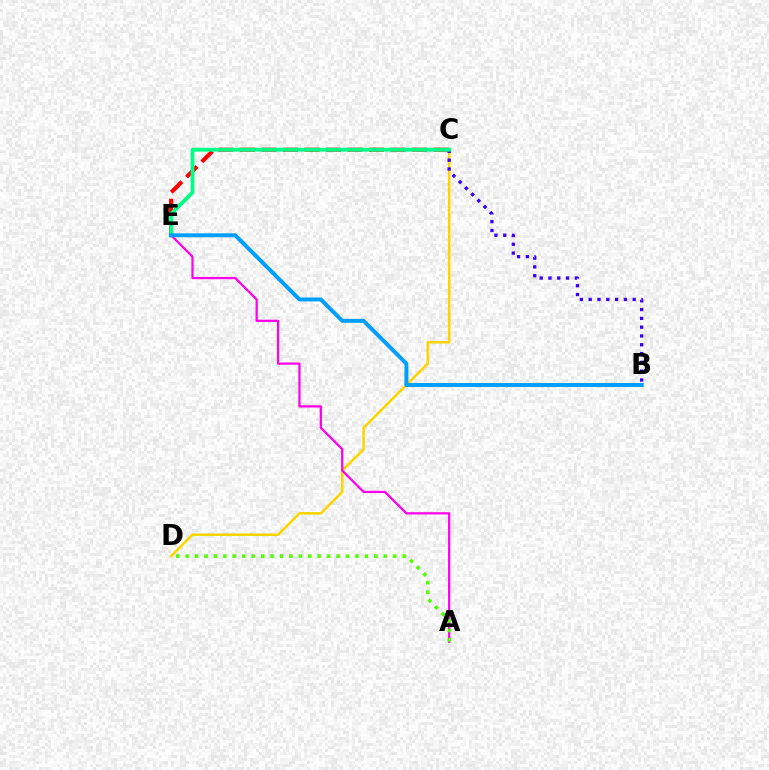{('C', 'D'): [{'color': '#ffd500', 'line_style': 'solid', 'thickness': 1.83}], ('A', 'E'): [{'color': '#ff00ed', 'line_style': 'solid', 'thickness': 1.62}], ('C', 'E'): [{'color': '#ff0000', 'line_style': 'dashed', 'thickness': 2.93}, {'color': '#00ff86', 'line_style': 'solid', 'thickness': 2.74}], ('A', 'D'): [{'color': '#4fff00', 'line_style': 'dotted', 'thickness': 2.56}], ('B', 'C'): [{'color': '#3700ff', 'line_style': 'dotted', 'thickness': 2.39}], ('B', 'E'): [{'color': '#009eff', 'line_style': 'solid', 'thickness': 2.84}]}